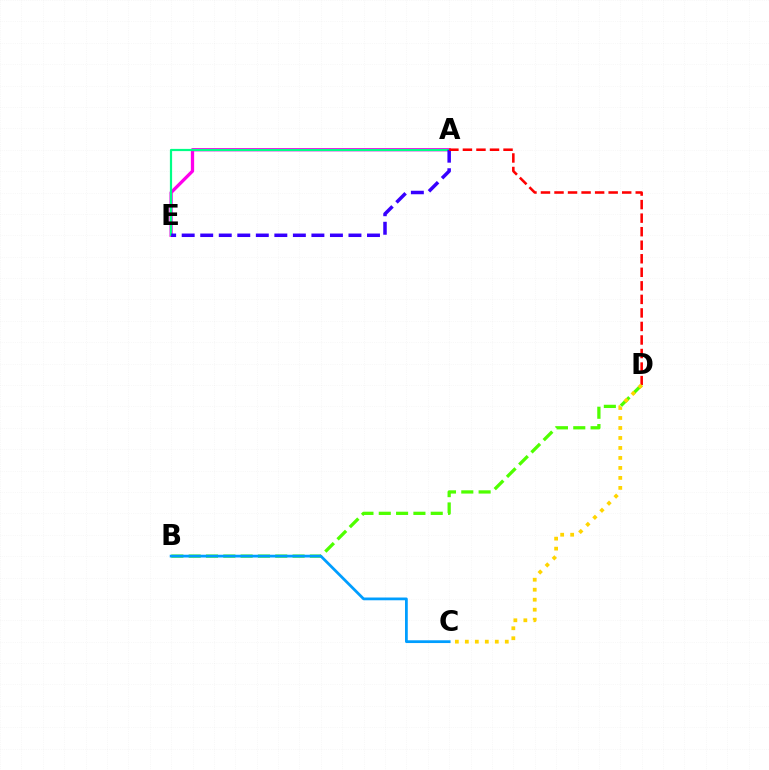{('A', 'E'): [{'color': '#ff00ed', 'line_style': 'solid', 'thickness': 2.36}, {'color': '#00ff86', 'line_style': 'solid', 'thickness': 1.59}, {'color': '#3700ff', 'line_style': 'dashed', 'thickness': 2.52}], ('B', 'D'): [{'color': '#4fff00', 'line_style': 'dashed', 'thickness': 2.35}], ('B', 'C'): [{'color': '#009eff', 'line_style': 'solid', 'thickness': 1.99}], ('A', 'D'): [{'color': '#ff0000', 'line_style': 'dashed', 'thickness': 1.84}], ('C', 'D'): [{'color': '#ffd500', 'line_style': 'dotted', 'thickness': 2.71}]}